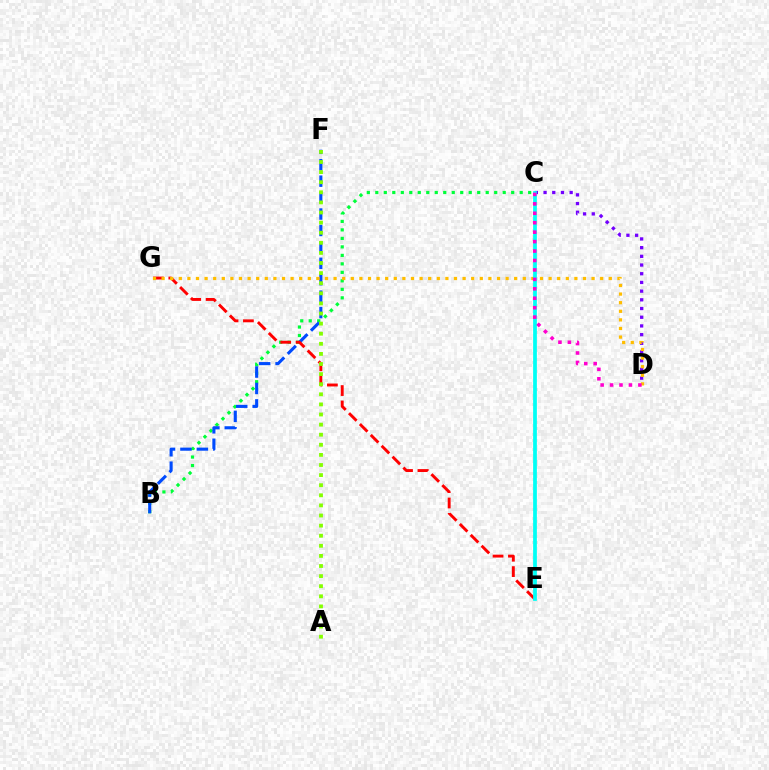{('B', 'C'): [{'color': '#00ff39', 'line_style': 'dotted', 'thickness': 2.31}], ('C', 'D'): [{'color': '#7200ff', 'line_style': 'dotted', 'thickness': 2.36}, {'color': '#ff00cf', 'line_style': 'dotted', 'thickness': 2.57}], ('B', 'F'): [{'color': '#004bff', 'line_style': 'dashed', 'thickness': 2.23}], ('E', 'G'): [{'color': '#ff0000', 'line_style': 'dashed', 'thickness': 2.09}], ('A', 'F'): [{'color': '#84ff00', 'line_style': 'dotted', 'thickness': 2.74}], ('D', 'G'): [{'color': '#ffbd00', 'line_style': 'dotted', 'thickness': 2.34}], ('C', 'E'): [{'color': '#00fff6', 'line_style': 'solid', 'thickness': 2.69}]}